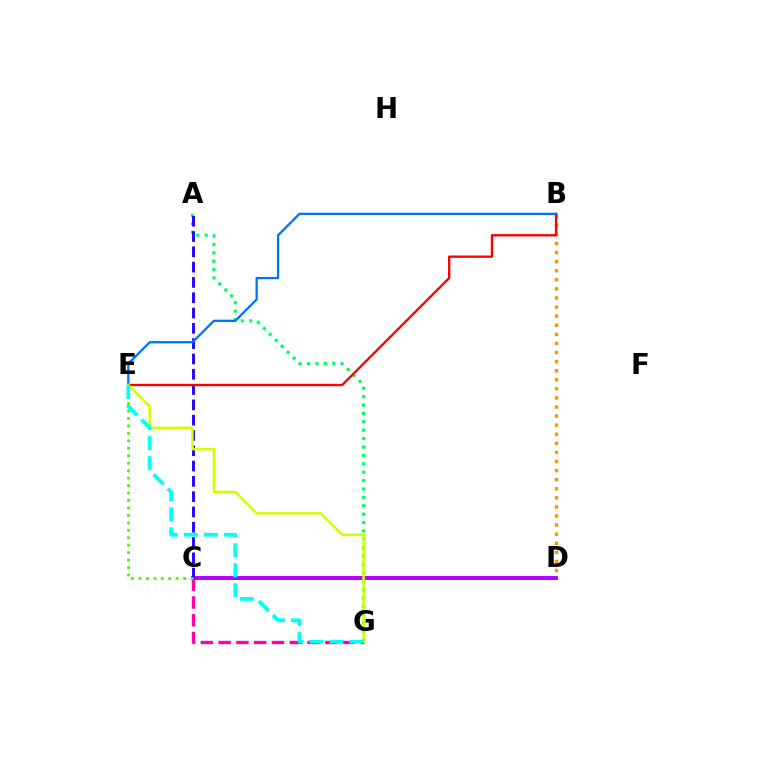{('B', 'D'): [{'color': '#ff9400', 'line_style': 'dotted', 'thickness': 2.47}], ('C', 'G'): [{'color': '#ff00ac', 'line_style': 'dashed', 'thickness': 2.42}], ('C', 'D'): [{'color': '#b900ff', 'line_style': 'solid', 'thickness': 2.87}], ('A', 'G'): [{'color': '#00ff5c', 'line_style': 'dotted', 'thickness': 2.28}], ('A', 'C'): [{'color': '#2500ff', 'line_style': 'dashed', 'thickness': 2.08}], ('B', 'E'): [{'color': '#ff0000', 'line_style': 'solid', 'thickness': 1.69}, {'color': '#0074ff', 'line_style': 'solid', 'thickness': 1.66}], ('C', 'E'): [{'color': '#3dff00', 'line_style': 'dotted', 'thickness': 2.03}], ('E', 'G'): [{'color': '#d1ff00', 'line_style': 'solid', 'thickness': 1.78}, {'color': '#00fff6', 'line_style': 'dashed', 'thickness': 2.72}]}